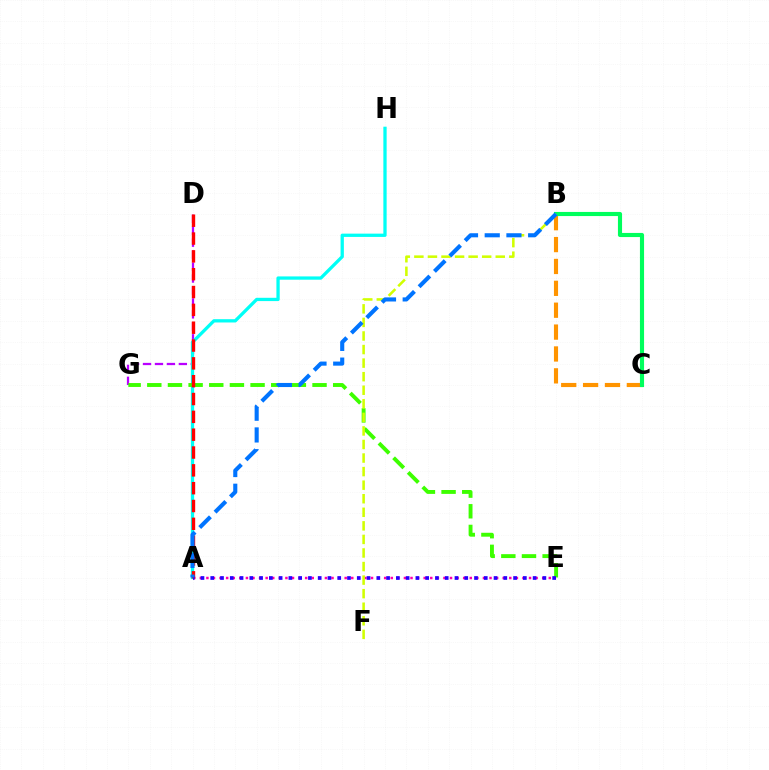{('D', 'G'): [{'color': '#b900ff', 'line_style': 'dashed', 'thickness': 1.62}], ('B', 'C'): [{'color': '#ff9400', 'line_style': 'dashed', 'thickness': 2.97}, {'color': '#00ff5c', 'line_style': 'solid', 'thickness': 2.97}], ('A', 'H'): [{'color': '#00fff6', 'line_style': 'solid', 'thickness': 2.37}], ('A', 'E'): [{'color': '#ff00ac', 'line_style': 'dotted', 'thickness': 1.79}, {'color': '#2500ff', 'line_style': 'dotted', 'thickness': 2.65}], ('E', 'G'): [{'color': '#3dff00', 'line_style': 'dashed', 'thickness': 2.81}], ('A', 'D'): [{'color': '#ff0000', 'line_style': 'dashed', 'thickness': 2.42}], ('B', 'F'): [{'color': '#d1ff00', 'line_style': 'dashed', 'thickness': 1.84}], ('A', 'B'): [{'color': '#0074ff', 'line_style': 'dashed', 'thickness': 2.95}]}